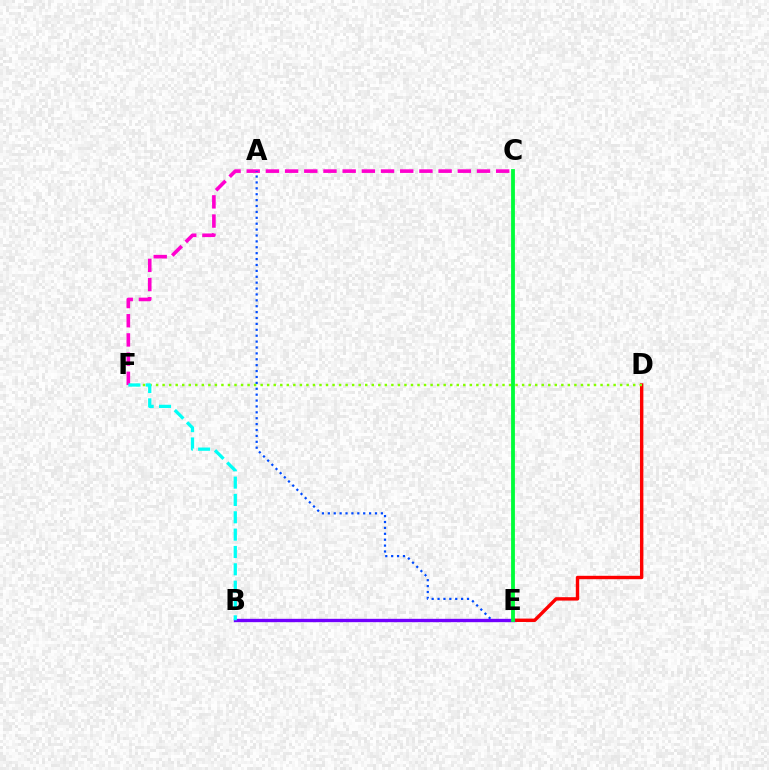{('D', 'E'): [{'color': '#ff0000', 'line_style': 'solid', 'thickness': 2.45}], ('B', 'E'): [{'color': '#ffbd00', 'line_style': 'solid', 'thickness': 2.02}, {'color': '#7200ff', 'line_style': 'solid', 'thickness': 2.42}], ('C', 'F'): [{'color': '#ff00cf', 'line_style': 'dashed', 'thickness': 2.61}], ('D', 'F'): [{'color': '#84ff00', 'line_style': 'dotted', 'thickness': 1.78}], ('A', 'E'): [{'color': '#004bff', 'line_style': 'dotted', 'thickness': 1.6}], ('B', 'F'): [{'color': '#00fff6', 'line_style': 'dashed', 'thickness': 2.36}], ('C', 'E'): [{'color': '#00ff39', 'line_style': 'solid', 'thickness': 2.74}]}